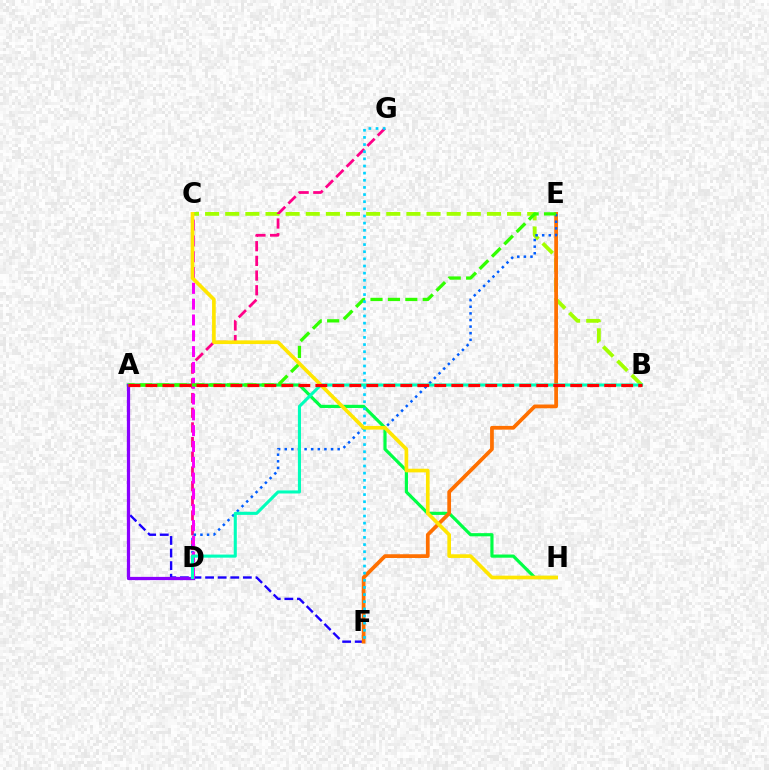{('A', 'H'): [{'color': '#00ff45', 'line_style': 'solid', 'thickness': 2.29}], ('B', 'C'): [{'color': '#a2ff00', 'line_style': 'dashed', 'thickness': 2.73}], ('A', 'F'): [{'color': '#1900ff', 'line_style': 'dashed', 'thickness': 1.71}], ('D', 'G'): [{'color': '#ff0088', 'line_style': 'dashed', 'thickness': 2.0}], ('A', 'D'): [{'color': '#8a00ff', 'line_style': 'solid', 'thickness': 2.34}], ('E', 'F'): [{'color': '#ff7000', 'line_style': 'solid', 'thickness': 2.69}], ('D', 'E'): [{'color': '#005dff', 'line_style': 'dotted', 'thickness': 1.8}], ('C', 'D'): [{'color': '#fa00f9', 'line_style': 'dashed', 'thickness': 2.15}], ('B', 'D'): [{'color': '#00ffbb', 'line_style': 'solid', 'thickness': 2.22}], ('A', 'E'): [{'color': '#31ff00', 'line_style': 'dashed', 'thickness': 2.37}], ('F', 'G'): [{'color': '#00d3ff', 'line_style': 'dotted', 'thickness': 1.94}], ('C', 'H'): [{'color': '#ffe600', 'line_style': 'solid', 'thickness': 2.64}], ('A', 'B'): [{'color': '#ff0000', 'line_style': 'dashed', 'thickness': 2.31}]}